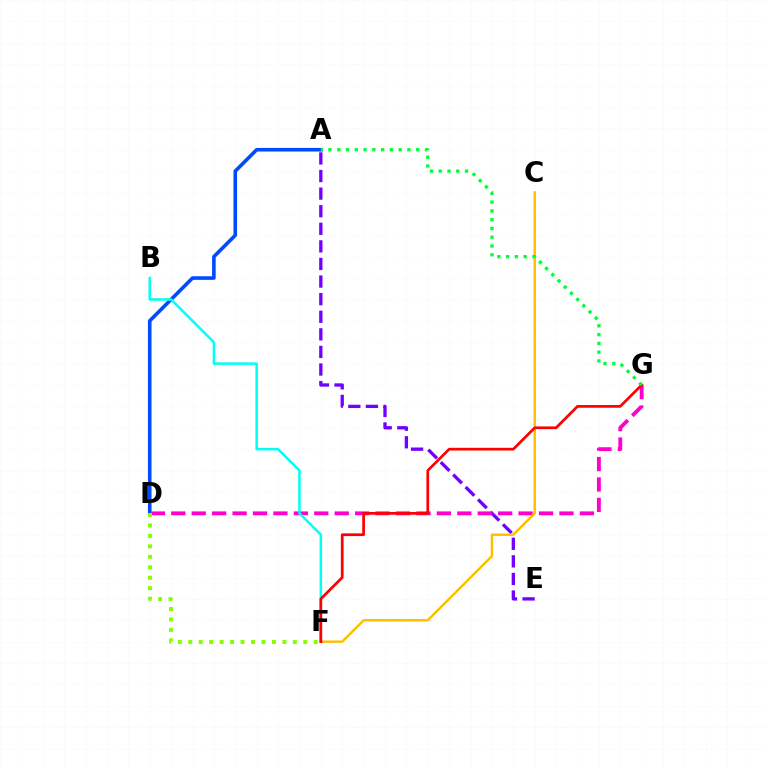{('A', 'D'): [{'color': '#004bff', 'line_style': 'solid', 'thickness': 2.6}], ('A', 'E'): [{'color': '#7200ff', 'line_style': 'dashed', 'thickness': 2.39}], ('D', 'G'): [{'color': '#ff00cf', 'line_style': 'dashed', 'thickness': 2.78}], ('C', 'F'): [{'color': '#ffbd00', 'line_style': 'solid', 'thickness': 1.74}], ('B', 'F'): [{'color': '#00fff6', 'line_style': 'solid', 'thickness': 1.8}], ('D', 'F'): [{'color': '#84ff00', 'line_style': 'dotted', 'thickness': 2.84}], ('F', 'G'): [{'color': '#ff0000', 'line_style': 'solid', 'thickness': 1.96}], ('A', 'G'): [{'color': '#00ff39', 'line_style': 'dotted', 'thickness': 2.38}]}